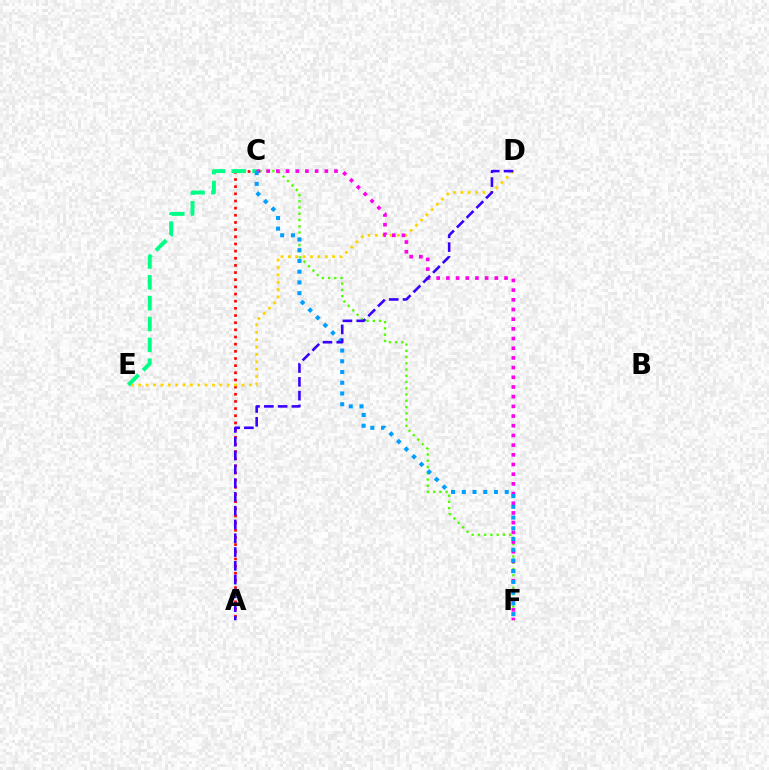{('A', 'C'): [{'color': '#ff0000', 'line_style': 'dotted', 'thickness': 1.95}], ('D', 'E'): [{'color': '#ffd500', 'line_style': 'dotted', 'thickness': 2.0}], ('C', 'F'): [{'color': '#4fff00', 'line_style': 'dotted', 'thickness': 1.7}, {'color': '#ff00ed', 'line_style': 'dotted', 'thickness': 2.63}, {'color': '#009eff', 'line_style': 'dotted', 'thickness': 2.92}], ('C', 'E'): [{'color': '#00ff86', 'line_style': 'dashed', 'thickness': 2.83}], ('A', 'D'): [{'color': '#3700ff', 'line_style': 'dashed', 'thickness': 1.87}]}